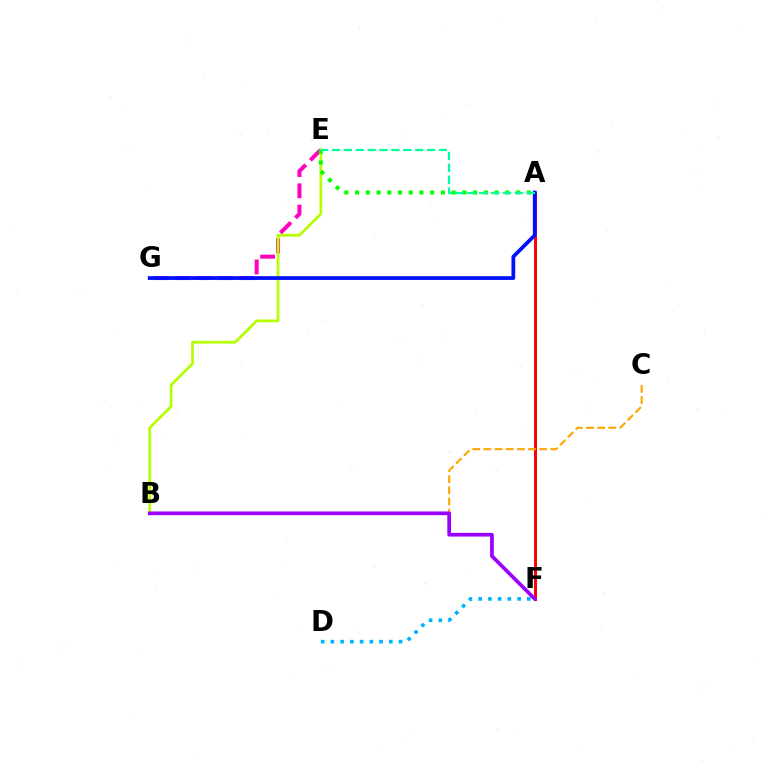{('E', 'G'): [{'color': '#ff00bd', 'line_style': 'dashed', 'thickness': 2.89}], ('A', 'F'): [{'color': '#ff0000', 'line_style': 'solid', 'thickness': 2.14}], ('B', 'E'): [{'color': '#b3ff00', 'line_style': 'solid', 'thickness': 1.96}], ('A', 'E'): [{'color': '#08ff00', 'line_style': 'dotted', 'thickness': 2.92}, {'color': '#00ff9d', 'line_style': 'dashed', 'thickness': 1.62}], ('B', 'C'): [{'color': '#ffa500', 'line_style': 'dashed', 'thickness': 1.51}], ('A', 'G'): [{'color': '#0010ff', 'line_style': 'solid', 'thickness': 2.7}], ('B', 'F'): [{'color': '#9b00ff', 'line_style': 'solid', 'thickness': 2.67}], ('D', 'F'): [{'color': '#00b5ff', 'line_style': 'dotted', 'thickness': 2.64}]}